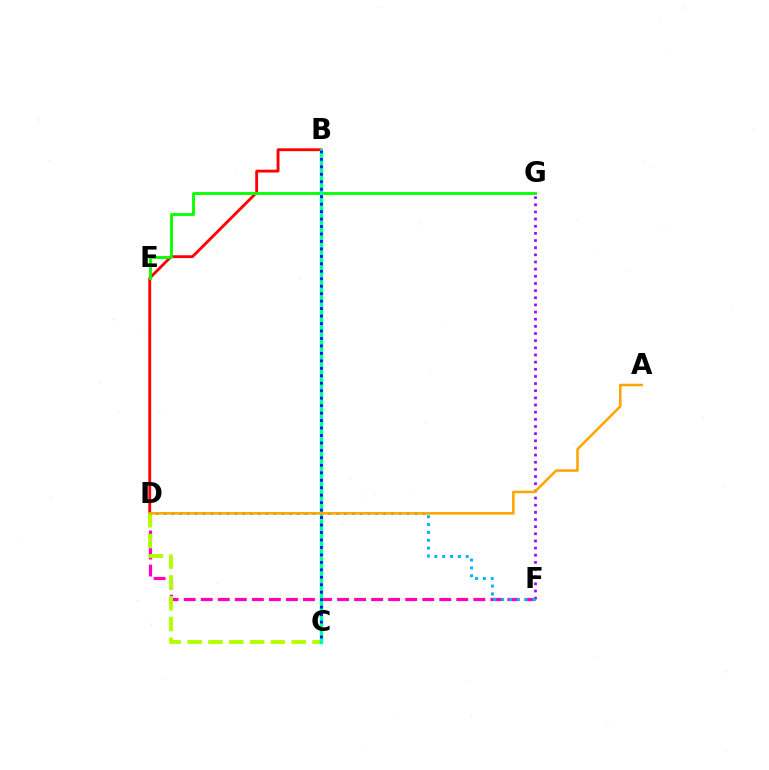{('D', 'F'): [{'color': '#ff00bd', 'line_style': 'dashed', 'thickness': 2.31}, {'color': '#00b5ff', 'line_style': 'dotted', 'thickness': 2.13}], ('B', 'D'): [{'color': '#ff0000', 'line_style': 'solid', 'thickness': 2.04}], ('C', 'D'): [{'color': '#b3ff00', 'line_style': 'dashed', 'thickness': 2.83}], ('E', 'G'): [{'color': '#08ff00', 'line_style': 'solid', 'thickness': 2.05}], ('B', 'C'): [{'color': '#00ff9d', 'line_style': 'solid', 'thickness': 2.45}, {'color': '#0010ff', 'line_style': 'dotted', 'thickness': 2.03}], ('F', 'G'): [{'color': '#9b00ff', 'line_style': 'dotted', 'thickness': 1.94}], ('A', 'D'): [{'color': '#ffa500', 'line_style': 'solid', 'thickness': 1.83}]}